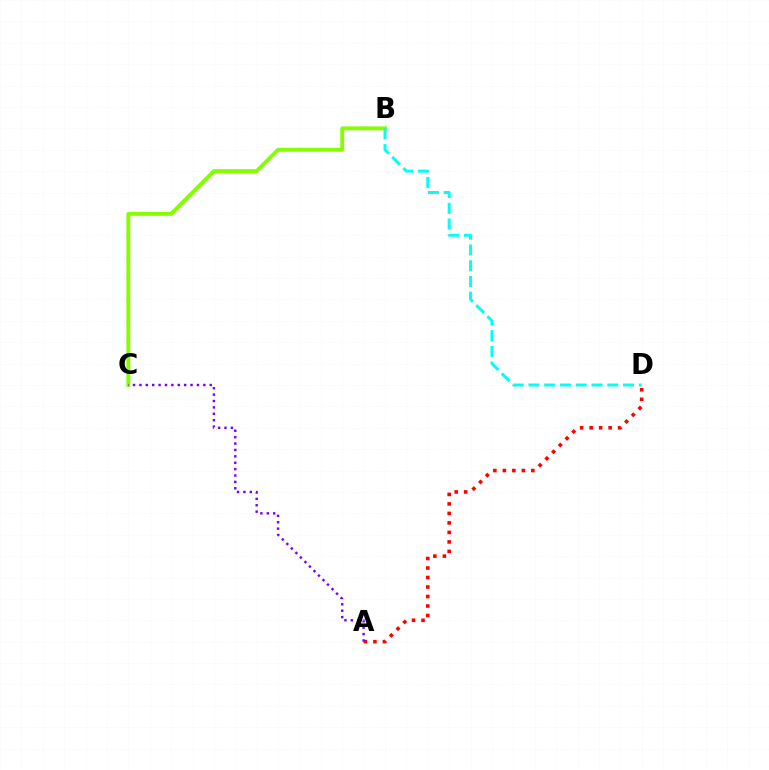{('A', 'D'): [{'color': '#ff0000', 'line_style': 'dotted', 'thickness': 2.58}], ('B', 'C'): [{'color': '#84ff00', 'line_style': 'solid', 'thickness': 2.8}], ('A', 'C'): [{'color': '#7200ff', 'line_style': 'dotted', 'thickness': 1.74}], ('B', 'D'): [{'color': '#00fff6', 'line_style': 'dashed', 'thickness': 2.14}]}